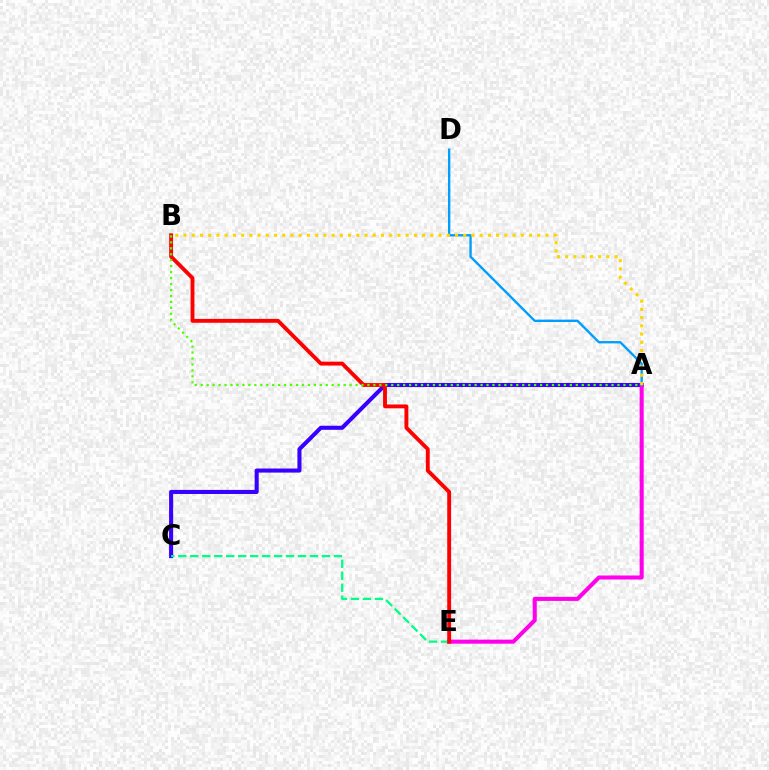{('A', 'C'): [{'color': '#3700ff', 'line_style': 'solid', 'thickness': 2.93}], ('A', 'E'): [{'color': '#ff00ed', 'line_style': 'solid', 'thickness': 2.92}], ('A', 'D'): [{'color': '#009eff', 'line_style': 'solid', 'thickness': 1.69}], ('C', 'E'): [{'color': '#00ff86', 'line_style': 'dashed', 'thickness': 1.63}], ('B', 'E'): [{'color': '#ff0000', 'line_style': 'solid', 'thickness': 2.79}], ('A', 'B'): [{'color': '#4fff00', 'line_style': 'dotted', 'thickness': 1.62}, {'color': '#ffd500', 'line_style': 'dotted', 'thickness': 2.24}]}